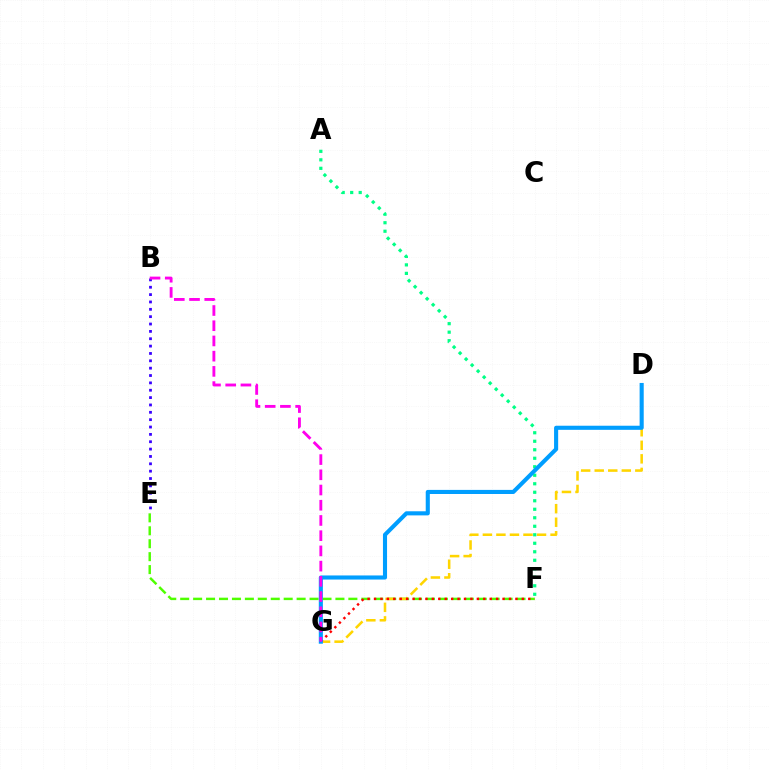{('B', 'E'): [{'color': '#3700ff', 'line_style': 'dotted', 'thickness': 2.0}], ('E', 'F'): [{'color': '#4fff00', 'line_style': 'dashed', 'thickness': 1.76}], ('D', 'G'): [{'color': '#ffd500', 'line_style': 'dashed', 'thickness': 1.84}, {'color': '#009eff', 'line_style': 'solid', 'thickness': 2.95}], ('A', 'F'): [{'color': '#00ff86', 'line_style': 'dotted', 'thickness': 2.31}], ('F', 'G'): [{'color': '#ff0000', 'line_style': 'dotted', 'thickness': 1.75}], ('B', 'G'): [{'color': '#ff00ed', 'line_style': 'dashed', 'thickness': 2.07}]}